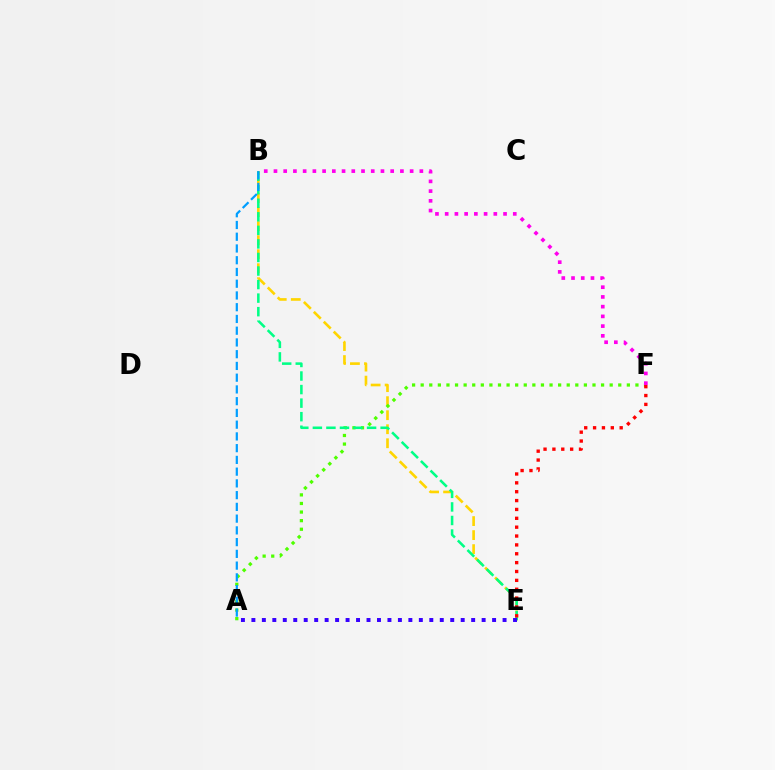{('B', 'E'): [{'color': '#ffd500', 'line_style': 'dashed', 'thickness': 1.91}, {'color': '#00ff86', 'line_style': 'dashed', 'thickness': 1.84}], ('A', 'F'): [{'color': '#4fff00', 'line_style': 'dotted', 'thickness': 2.33}], ('E', 'F'): [{'color': '#ff0000', 'line_style': 'dotted', 'thickness': 2.41}], ('A', 'E'): [{'color': '#3700ff', 'line_style': 'dotted', 'thickness': 2.84}], ('A', 'B'): [{'color': '#009eff', 'line_style': 'dashed', 'thickness': 1.6}], ('B', 'F'): [{'color': '#ff00ed', 'line_style': 'dotted', 'thickness': 2.64}]}